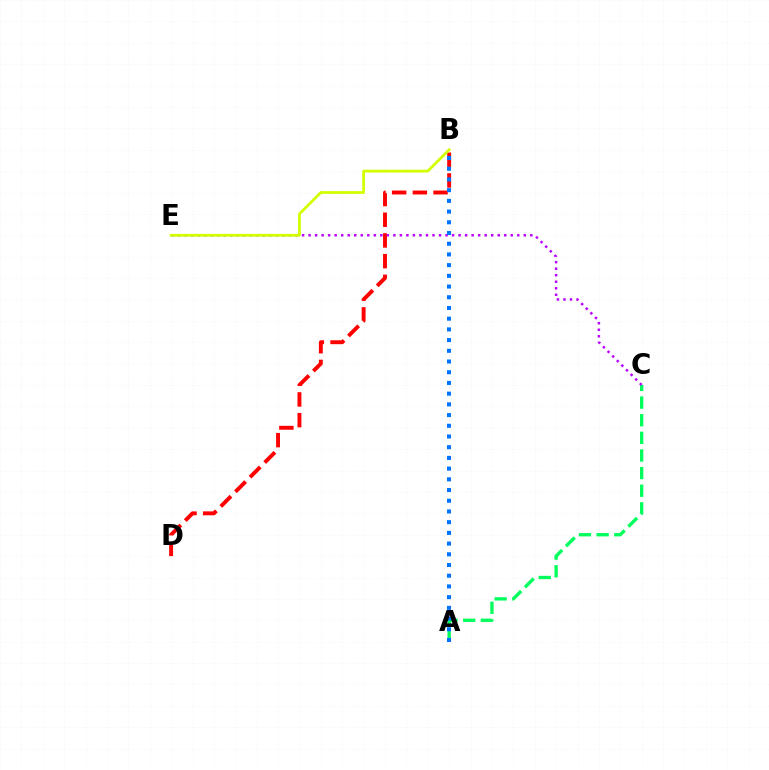{('B', 'D'): [{'color': '#ff0000', 'line_style': 'dashed', 'thickness': 2.81}], ('A', 'C'): [{'color': '#00ff5c', 'line_style': 'dashed', 'thickness': 2.39}], ('C', 'E'): [{'color': '#b900ff', 'line_style': 'dotted', 'thickness': 1.77}], ('B', 'E'): [{'color': '#d1ff00', 'line_style': 'solid', 'thickness': 1.99}], ('A', 'B'): [{'color': '#0074ff', 'line_style': 'dotted', 'thickness': 2.91}]}